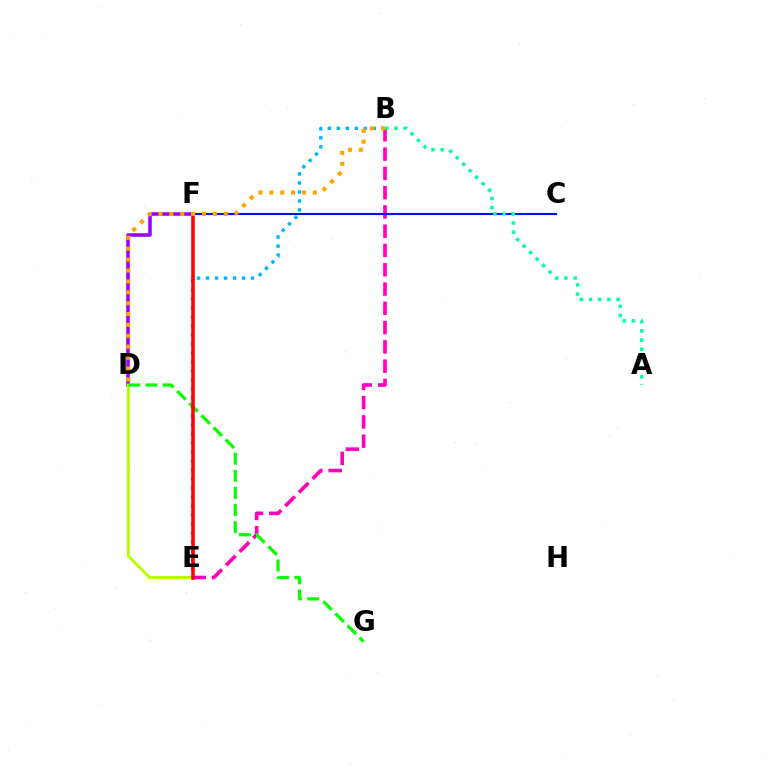{('D', 'F'): [{'color': '#9b00ff', 'line_style': 'solid', 'thickness': 2.55}], ('D', 'E'): [{'color': '#b3ff00', 'line_style': 'solid', 'thickness': 2.06}], ('B', 'E'): [{'color': '#00b5ff', 'line_style': 'dotted', 'thickness': 2.44}, {'color': '#ff00bd', 'line_style': 'dashed', 'thickness': 2.62}], ('C', 'F'): [{'color': '#0010ff', 'line_style': 'solid', 'thickness': 1.5}], ('D', 'G'): [{'color': '#08ff00', 'line_style': 'dashed', 'thickness': 2.33}], ('E', 'F'): [{'color': '#ff0000', 'line_style': 'solid', 'thickness': 2.56}], ('A', 'B'): [{'color': '#00ff9d', 'line_style': 'dotted', 'thickness': 2.5}], ('B', 'D'): [{'color': '#ffa500', 'line_style': 'dotted', 'thickness': 2.96}]}